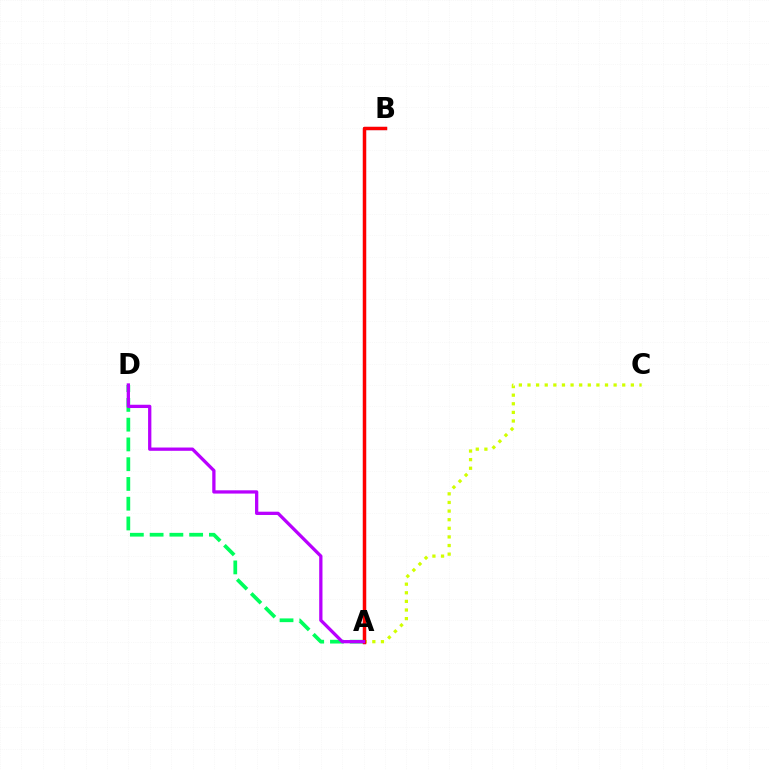{('A', 'C'): [{'color': '#d1ff00', 'line_style': 'dotted', 'thickness': 2.34}], ('A', 'D'): [{'color': '#00ff5c', 'line_style': 'dashed', 'thickness': 2.68}, {'color': '#b900ff', 'line_style': 'solid', 'thickness': 2.36}], ('A', 'B'): [{'color': '#0074ff', 'line_style': 'solid', 'thickness': 2.22}, {'color': '#ff0000', 'line_style': 'solid', 'thickness': 2.49}]}